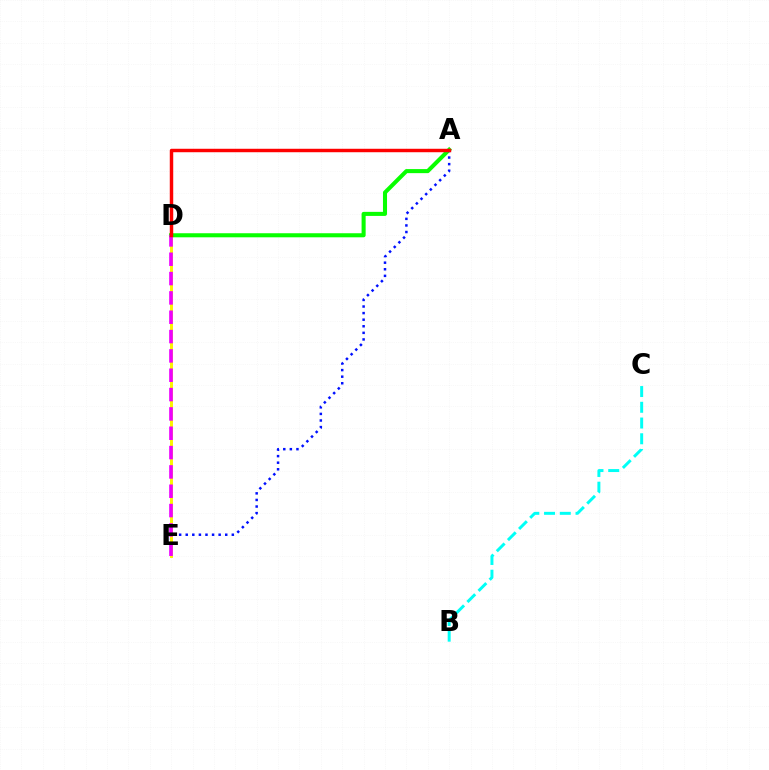{('A', 'D'): [{'color': '#08ff00', 'line_style': 'solid', 'thickness': 2.92}, {'color': '#ff0000', 'line_style': 'solid', 'thickness': 2.49}], ('A', 'E'): [{'color': '#0010ff', 'line_style': 'dotted', 'thickness': 1.79}], ('D', 'E'): [{'color': '#fcf500', 'line_style': 'solid', 'thickness': 2.13}, {'color': '#ee00ff', 'line_style': 'dashed', 'thickness': 2.63}], ('B', 'C'): [{'color': '#00fff6', 'line_style': 'dashed', 'thickness': 2.14}]}